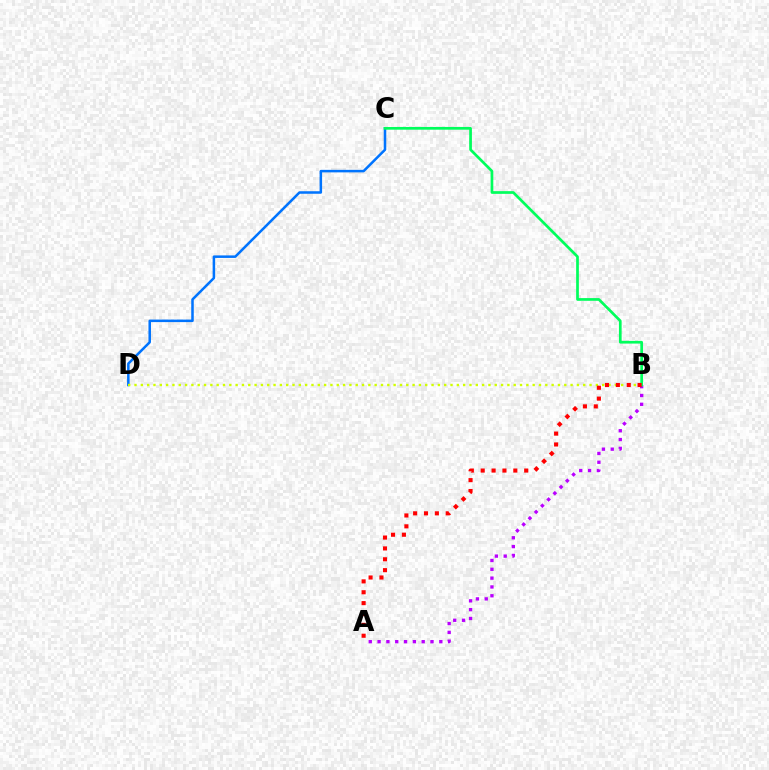{('C', 'D'): [{'color': '#0074ff', 'line_style': 'solid', 'thickness': 1.81}], ('B', 'D'): [{'color': '#d1ff00', 'line_style': 'dotted', 'thickness': 1.72}], ('A', 'B'): [{'color': '#b900ff', 'line_style': 'dotted', 'thickness': 2.4}, {'color': '#ff0000', 'line_style': 'dotted', 'thickness': 2.95}], ('B', 'C'): [{'color': '#00ff5c', 'line_style': 'solid', 'thickness': 1.95}]}